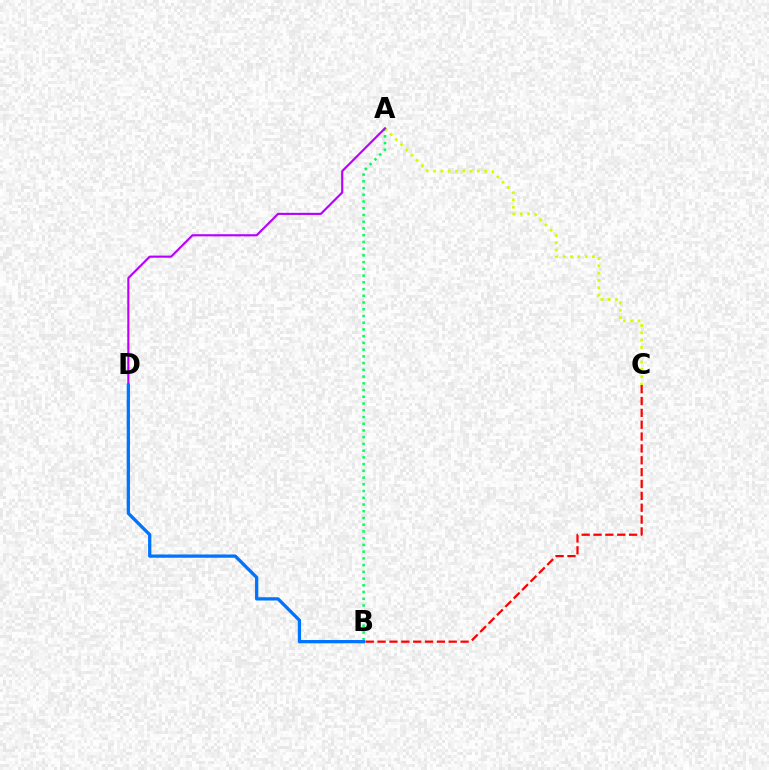{('A', 'B'): [{'color': '#00ff5c', 'line_style': 'dotted', 'thickness': 1.83}], ('A', 'C'): [{'color': '#d1ff00', 'line_style': 'dotted', 'thickness': 1.99}], ('A', 'D'): [{'color': '#b900ff', 'line_style': 'solid', 'thickness': 1.55}], ('B', 'D'): [{'color': '#0074ff', 'line_style': 'solid', 'thickness': 2.36}], ('B', 'C'): [{'color': '#ff0000', 'line_style': 'dashed', 'thickness': 1.61}]}